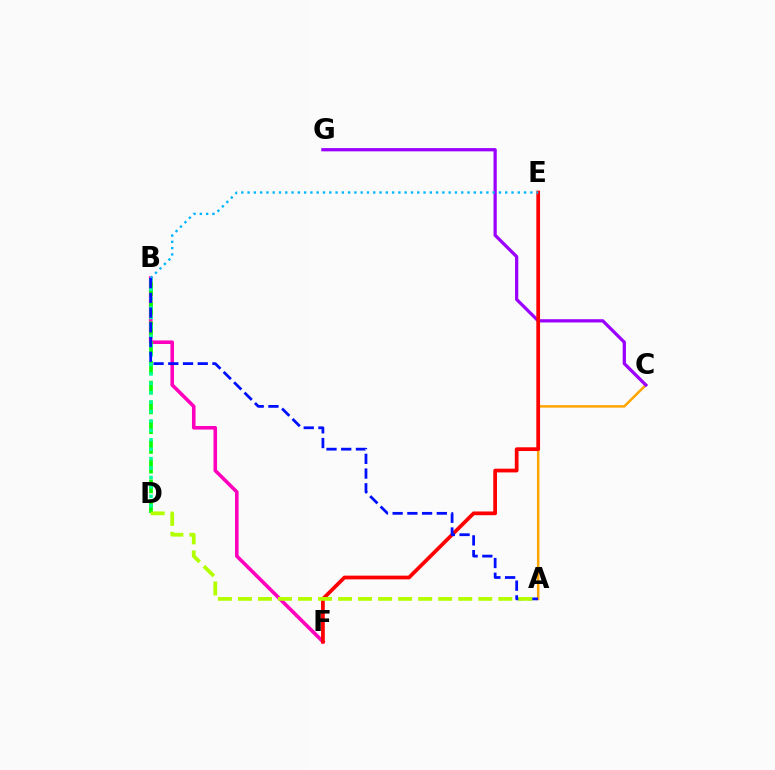{('A', 'C'): [{'color': '#ffa500', 'line_style': 'solid', 'thickness': 1.81}], ('B', 'F'): [{'color': '#ff00bd', 'line_style': 'solid', 'thickness': 2.58}], ('C', 'G'): [{'color': '#9b00ff', 'line_style': 'solid', 'thickness': 2.34}], ('B', 'D'): [{'color': '#08ff00', 'line_style': 'dashed', 'thickness': 2.68}, {'color': '#00ff9d', 'line_style': 'dotted', 'thickness': 2.56}], ('E', 'F'): [{'color': '#ff0000', 'line_style': 'solid', 'thickness': 2.69}], ('B', 'E'): [{'color': '#00b5ff', 'line_style': 'dotted', 'thickness': 1.71}], ('A', 'B'): [{'color': '#0010ff', 'line_style': 'dashed', 'thickness': 2.0}], ('A', 'D'): [{'color': '#b3ff00', 'line_style': 'dashed', 'thickness': 2.72}]}